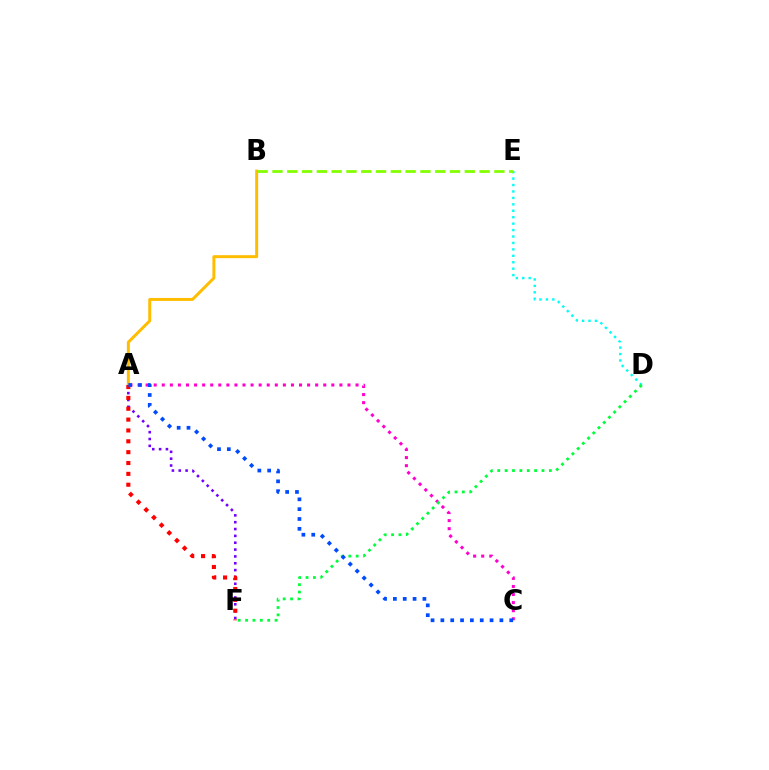{('A', 'B'): [{'color': '#ffbd00', 'line_style': 'solid', 'thickness': 2.14}], ('A', 'F'): [{'color': '#7200ff', 'line_style': 'dotted', 'thickness': 1.86}, {'color': '#ff0000', 'line_style': 'dotted', 'thickness': 2.95}], ('A', 'C'): [{'color': '#ff00cf', 'line_style': 'dotted', 'thickness': 2.19}, {'color': '#004bff', 'line_style': 'dotted', 'thickness': 2.67}], ('D', 'E'): [{'color': '#00fff6', 'line_style': 'dotted', 'thickness': 1.75}], ('B', 'E'): [{'color': '#84ff00', 'line_style': 'dashed', 'thickness': 2.01}], ('D', 'F'): [{'color': '#00ff39', 'line_style': 'dotted', 'thickness': 2.0}]}